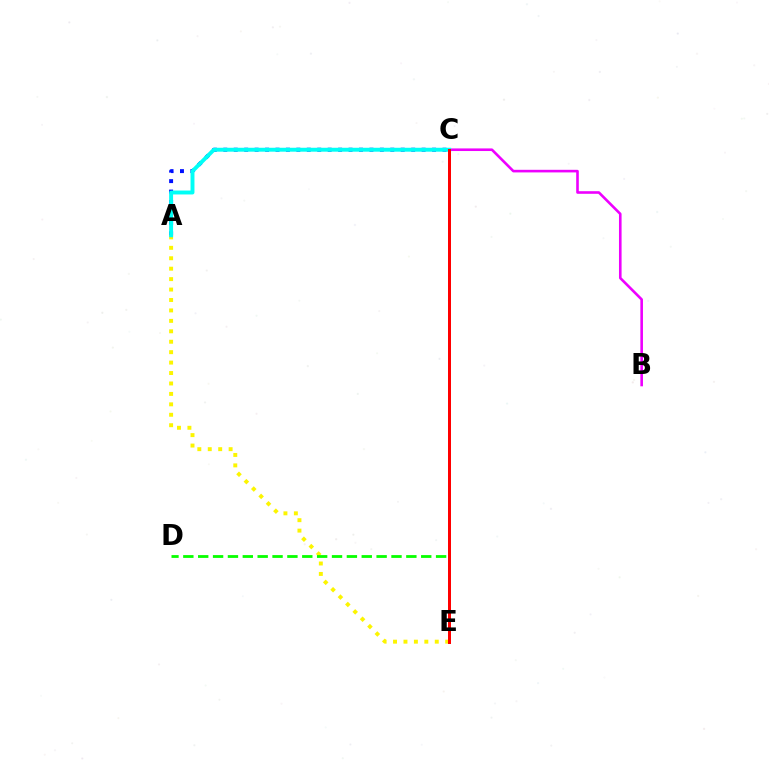{('A', 'E'): [{'color': '#fcf500', 'line_style': 'dotted', 'thickness': 2.83}], ('B', 'C'): [{'color': '#ee00ff', 'line_style': 'solid', 'thickness': 1.88}], ('D', 'E'): [{'color': '#08ff00', 'line_style': 'dashed', 'thickness': 2.02}], ('A', 'C'): [{'color': '#0010ff', 'line_style': 'dotted', 'thickness': 2.84}, {'color': '#00fff6', 'line_style': 'solid', 'thickness': 2.83}], ('C', 'E'): [{'color': '#ff0000', 'line_style': 'solid', 'thickness': 2.16}]}